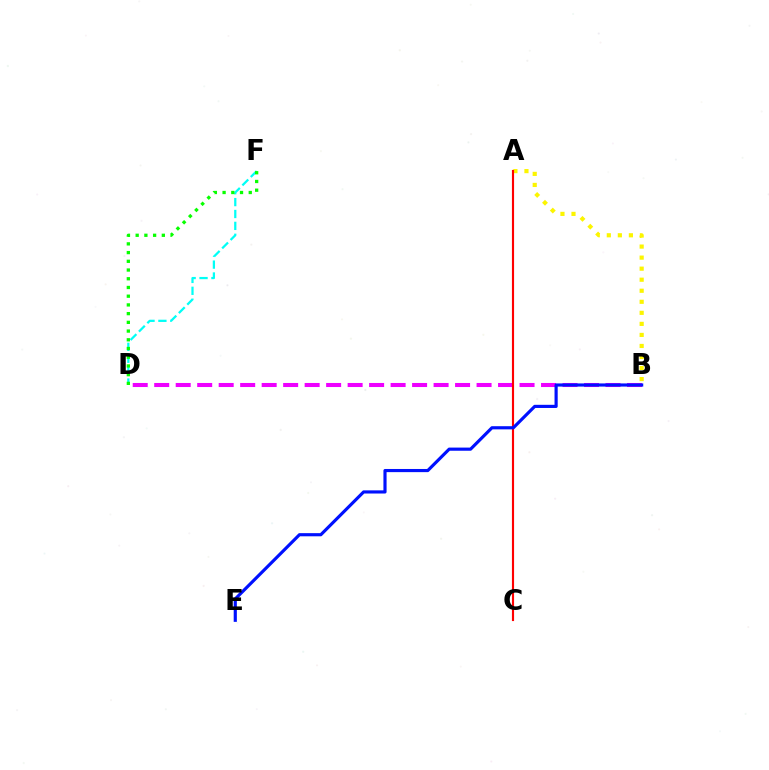{('D', 'F'): [{'color': '#00fff6', 'line_style': 'dashed', 'thickness': 1.62}, {'color': '#08ff00', 'line_style': 'dotted', 'thickness': 2.37}], ('B', 'D'): [{'color': '#ee00ff', 'line_style': 'dashed', 'thickness': 2.92}], ('A', 'B'): [{'color': '#fcf500', 'line_style': 'dotted', 'thickness': 3.0}], ('A', 'C'): [{'color': '#ff0000', 'line_style': 'solid', 'thickness': 1.54}], ('B', 'E'): [{'color': '#0010ff', 'line_style': 'solid', 'thickness': 2.27}]}